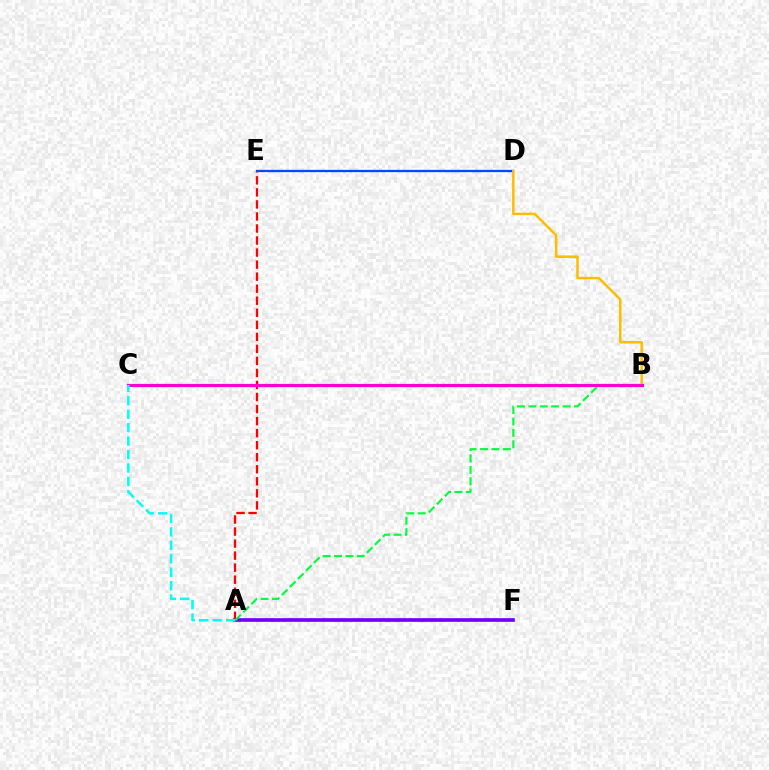{('B', 'C'): [{'color': '#84ff00', 'line_style': 'dashed', 'thickness': 1.85}, {'color': '#ff00cf', 'line_style': 'solid', 'thickness': 2.29}], ('A', 'F'): [{'color': '#7200ff', 'line_style': 'solid', 'thickness': 2.65}], ('D', 'E'): [{'color': '#004bff', 'line_style': 'solid', 'thickness': 1.66}], ('A', 'E'): [{'color': '#ff0000', 'line_style': 'dashed', 'thickness': 1.64}], ('A', 'B'): [{'color': '#00ff39', 'line_style': 'dashed', 'thickness': 1.55}], ('B', 'D'): [{'color': '#ffbd00', 'line_style': 'solid', 'thickness': 1.8}], ('A', 'C'): [{'color': '#00fff6', 'line_style': 'dashed', 'thickness': 1.83}]}